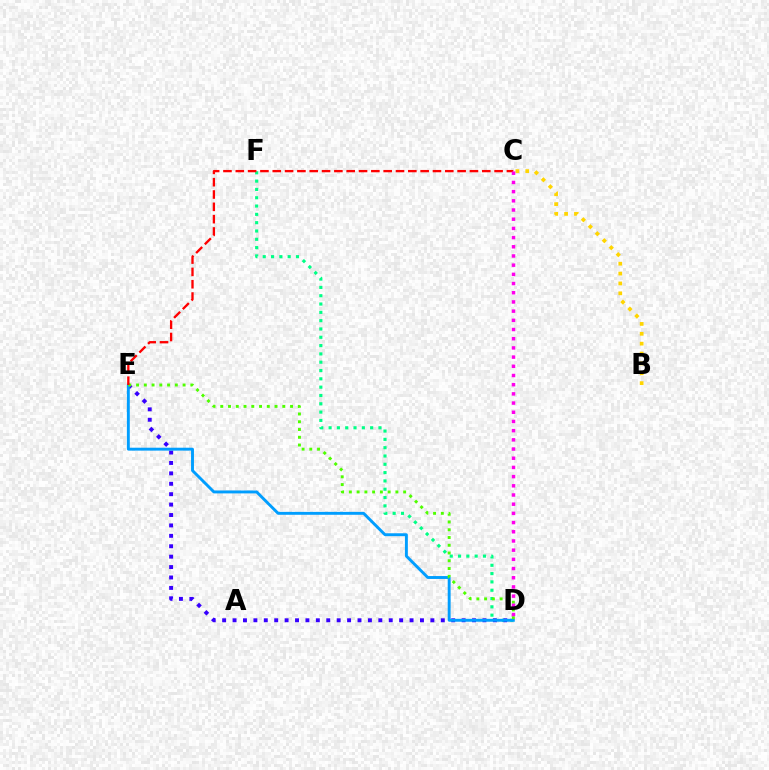{('D', 'F'): [{'color': '#00ff86', 'line_style': 'dotted', 'thickness': 2.26}], ('D', 'E'): [{'color': '#3700ff', 'line_style': 'dotted', 'thickness': 2.83}, {'color': '#009eff', 'line_style': 'solid', 'thickness': 2.09}, {'color': '#4fff00', 'line_style': 'dotted', 'thickness': 2.11}], ('B', 'C'): [{'color': '#ffd500', 'line_style': 'dotted', 'thickness': 2.68}], ('C', 'E'): [{'color': '#ff0000', 'line_style': 'dashed', 'thickness': 1.67}], ('C', 'D'): [{'color': '#ff00ed', 'line_style': 'dotted', 'thickness': 2.5}]}